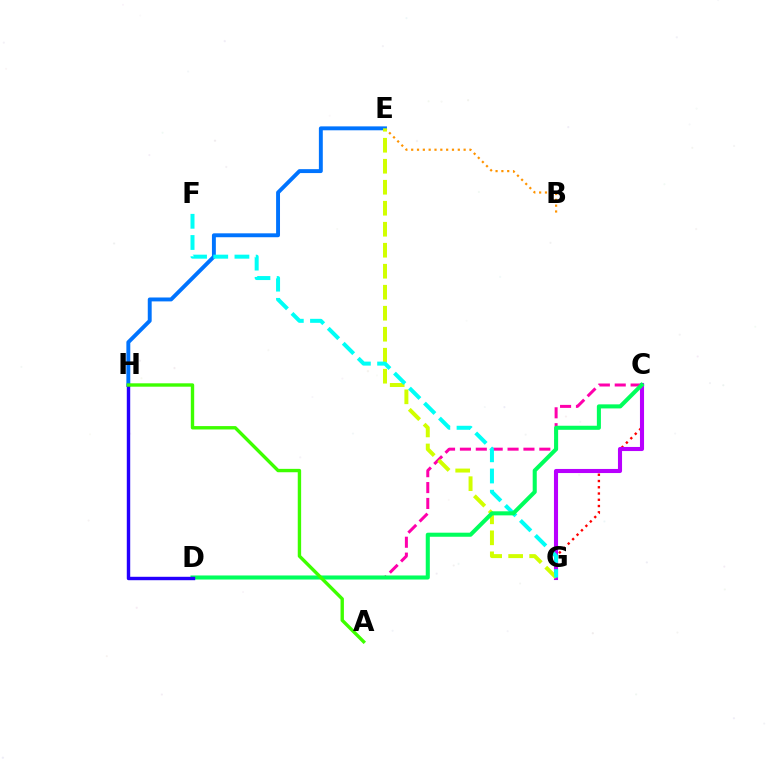{('C', 'G'): [{'color': '#ff0000', 'line_style': 'dotted', 'thickness': 1.7}, {'color': '#b900ff', 'line_style': 'solid', 'thickness': 2.94}], ('B', 'E'): [{'color': '#ff9400', 'line_style': 'dotted', 'thickness': 1.58}], ('E', 'H'): [{'color': '#0074ff', 'line_style': 'solid', 'thickness': 2.81}], ('C', 'D'): [{'color': '#ff00ac', 'line_style': 'dashed', 'thickness': 2.16}, {'color': '#00ff5c', 'line_style': 'solid', 'thickness': 2.92}], ('E', 'G'): [{'color': '#d1ff00', 'line_style': 'dashed', 'thickness': 2.85}], ('F', 'G'): [{'color': '#00fff6', 'line_style': 'dashed', 'thickness': 2.88}], ('D', 'H'): [{'color': '#2500ff', 'line_style': 'solid', 'thickness': 2.46}], ('A', 'H'): [{'color': '#3dff00', 'line_style': 'solid', 'thickness': 2.44}]}